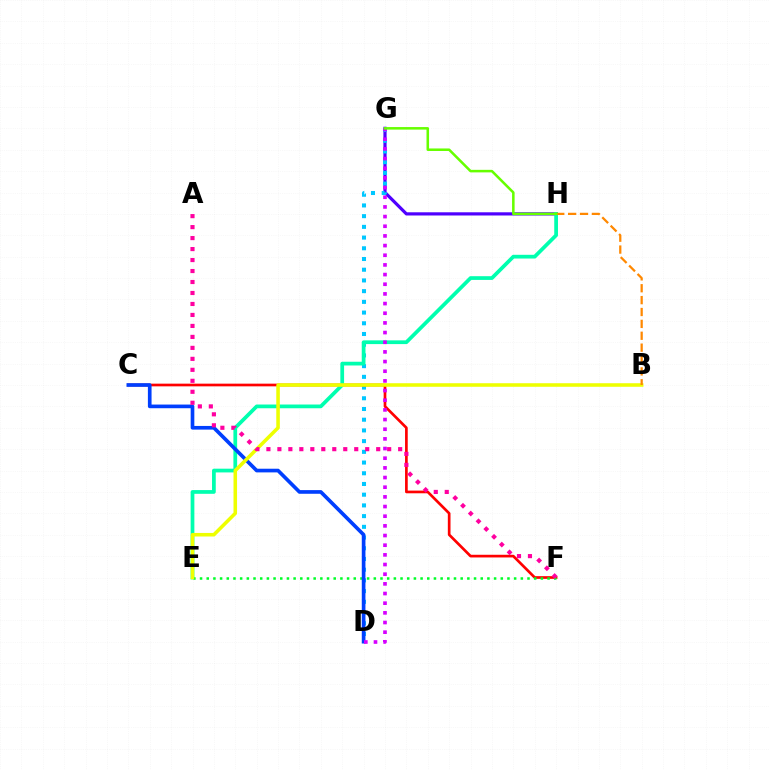{('G', 'H'): [{'color': '#4f00ff', 'line_style': 'solid', 'thickness': 2.3}, {'color': '#66ff00', 'line_style': 'solid', 'thickness': 1.83}], ('D', 'G'): [{'color': '#00c7ff', 'line_style': 'dotted', 'thickness': 2.91}, {'color': '#d600ff', 'line_style': 'dotted', 'thickness': 2.63}], ('C', 'F'): [{'color': '#ff0000', 'line_style': 'solid', 'thickness': 1.93}], ('E', 'H'): [{'color': '#00ffaf', 'line_style': 'solid', 'thickness': 2.69}], ('E', 'F'): [{'color': '#00ff27', 'line_style': 'dotted', 'thickness': 1.82}], ('C', 'D'): [{'color': '#003fff', 'line_style': 'solid', 'thickness': 2.64}], ('B', 'E'): [{'color': '#eeff00', 'line_style': 'solid', 'thickness': 2.56}], ('A', 'F'): [{'color': '#ff00a0', 'line_style': 'dotted', 'thickness': 2.98}], ('B', 'H'): [{'color': '#ff8800', 'line_style': 'dashed', 'thickness': 1.61}]}